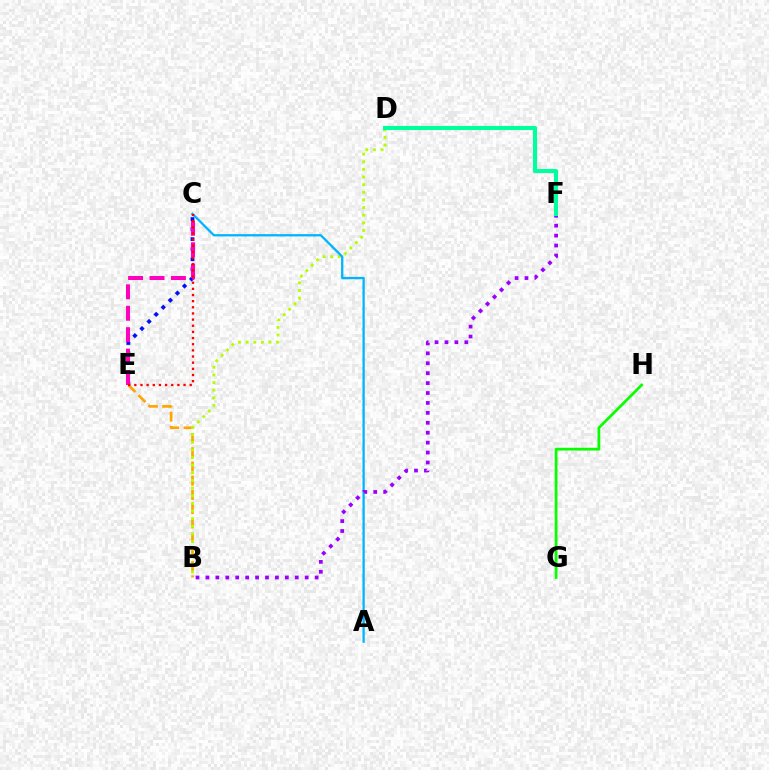{('B', 'E'): [{'color': '#ffa500', 'line_style': 'dashed', 'thickness': 1.93}], ('G', 'H'): [{'color': '#08ff00', 'line_style': 'solid', 'thickness': 1.97}], ('B', 'D'): [{'color': '#b3ff00', 'line_style': 'dotted', 'thickness': 2.07}], ('C', 'E'): [{'color': '#0010ff', 'line_style': 'dotted', 'thickness': 2.73}, {'color': '#ff00bd', 'line_style': 'dashed', 'thickness': 2.91}, {'color': '#ff0000', 'line_style': 'dotted', 'thickness': 1.67}], ('A', 'C'): [{'color': '#00b5ff', 'line_style': 'solid', 'thickness': 1.65}], ('B', 'F'): [{'color': '#9b00ff', 'line_style': 'dotted', 'thickness': 2.7}], ('D', 'F'): [{'color': '#00ff9d', 'line_style': 'solid', 'thickness': 2.96}]}